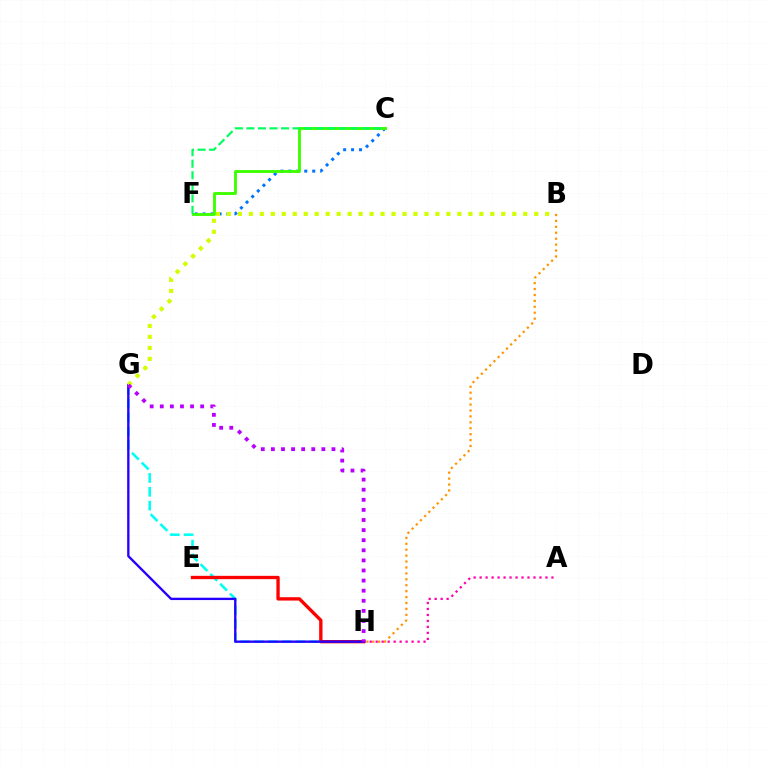{('C', 'F'): [{'color': '#0074ff', 'line_style': 'dotted', 'thickness': 2.16}, {'color': '#3dff00', 'line_style': 'solid', 'thickness': 2.07}, {'color': '#00ff5c', 'line_style': 'dashed', 'thickness': 1.57}], ('G', 'H'): [{'color': '#00fff6', 'line_style': 'dashed', 'thickness': 1.88}, {'color': '#2500ff', 'line_style': 'solid', 'thickness': 1.69}, {'color': '#b900ff', 'line_style': 'dotted', 'thickness': 2.74}], ('E', 'H'): [{'color': '#ff0000', 'line_style': 'solid', 'thickness': 2.4}], ('A', 'H'): [{'color': '#ff00ac', 'line_style': 'dotted', 'thickness': 1.63}], ('B', 'G'): [{'color': '#d1ff00', 'line_style': 'dotted', 'thickness': 2.98}], ('B', 'H'): [{'color': '#ff9400', 'line_style': 'dotted', 'thickness': 1.61}]}